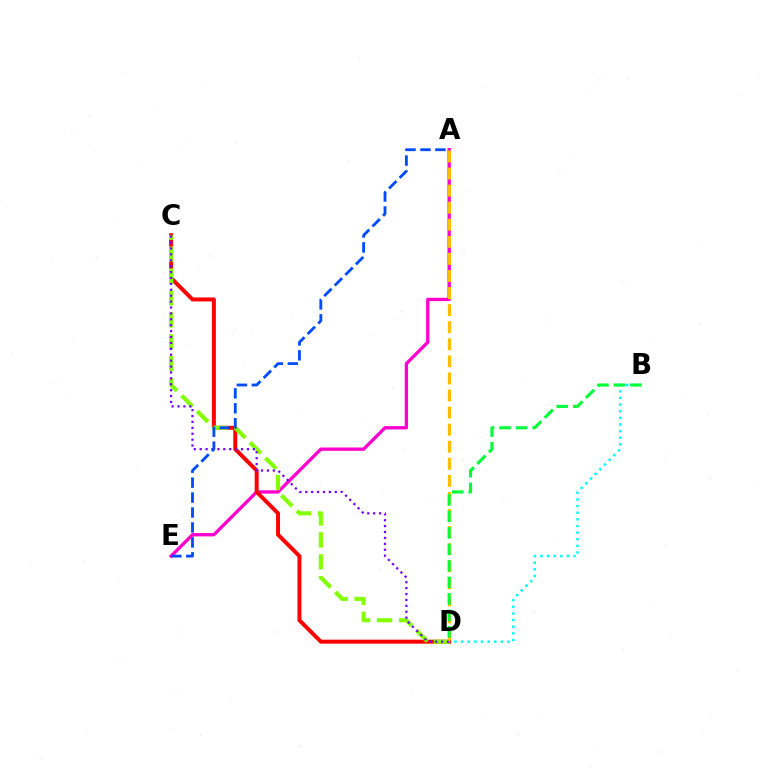{('A', 'E'): [{'color': '#ff00cf', 'line_style': 'solid', 'thickness': 2.4}, {'color': '#004bff', 'line_style': 'dashed', 'thickness': 2.03}], ('C', 'D'): [{'color': '#ff0000', 'line_style': 'solid', 'thickness': 2.86}, {'color': '#84ff00', 'line_style': 'dashed', 'thickness': 2.98}, {'color': '#7200ff', 'line_style': 'dotted', 'thickness': 1.6}], ('B', 'D'): [{'color': '#00fff6', 'line_style': 'dotted', 'thickness': 1.8}, {'color': '#00ff39', 'line_style': 'dashed', 'thickness': 2.24}], ('A', 'D'): [{'color': '#ffbd00', 'line_style': 'dashed', 'thickness': 2.32}]}